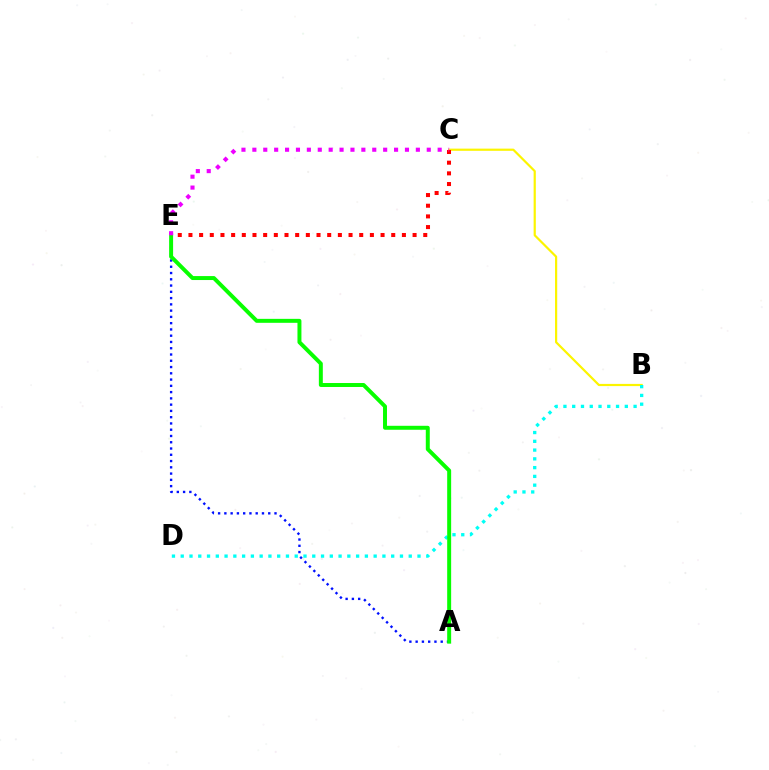{('B', 'C'): [{'color': '#fcf500', 'line_style': 'solid', 'thickness': 1.58}], ('A', 'E'): [{'color': '#0010ff', 'line_style': 'dotted', 'thickness': 1.7}, {'color': '#08ff00', 'line_style': 'solid', 'thickness': 2.85}], ('B', 'D'): [{'color': '#00fff6', 'line_style': 'dotted', 'thickness': 2.38}], ('C', 'E'): [{'color': '#ff0000', 'line_style': 'dotted', 'thickness': 2.9}, {'color': '#ee00ff', 'line_style': 'dotted', 'thickness': 2.96}]}